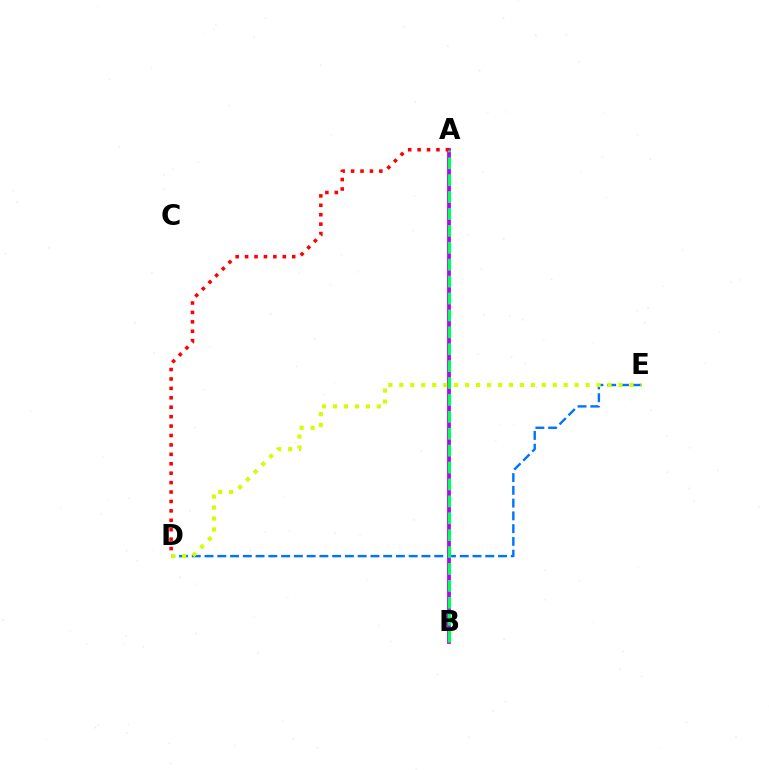{('A', 'B'): [{'color': '#b900ff', 'line_style': 'solid', 'thickness': 2.73}, {'color': '#00ff5c', 'line_style': 'dashed', 'thickness': 2.3}], ('D', 'E'): [{'color': '#0074ff', 'line_style': 'dashed', 'thickness': 1.73}, {'color': '#d1ff00', 'line_style': 'dotted', 'thickness': 2.98}], ('A', 'D'): [{'color': '#ff0000', 'line_style': 'dotted', 'thickness': 2.56}]}